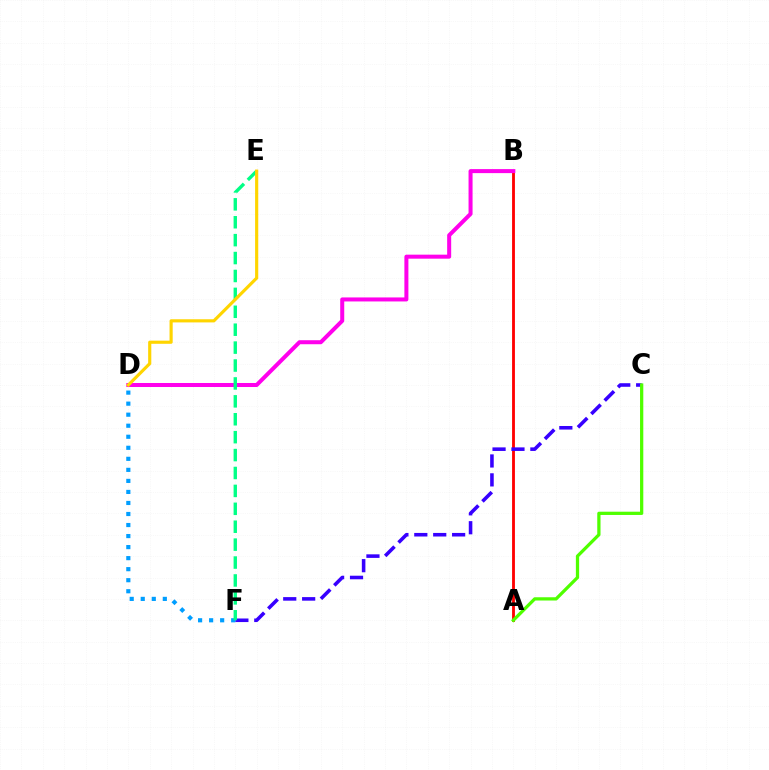{('A', 'B'): [{'color': '#ff0000', 'line_style': 'solid', 'thickness': 2.04}], ('C', 'F'): [{'color': '#3700ff', 'line_style': 'dashed', 'thickness': 2.57}], ('D', 'F'): [{'color': '#009eff', 'line_style': 'dotted', 'thickness': 3.0}], ('A', 'C'): [{'color': '#4fff00', 'line_style': 'solid', 'thickness': 2.35}], ('B', 'D'): [{'color': '#ff00ed', 'line_style': 'solid', 'thickness': 2.89}], ('E', 'F'): [{'color': '#00ff86', 'line_style': 'dashed', 'thickness': 2.43}], ('D', 'E'): [{'color': '#ffd500', 'line_style': 'solid', 'thickness': 2.27}]}